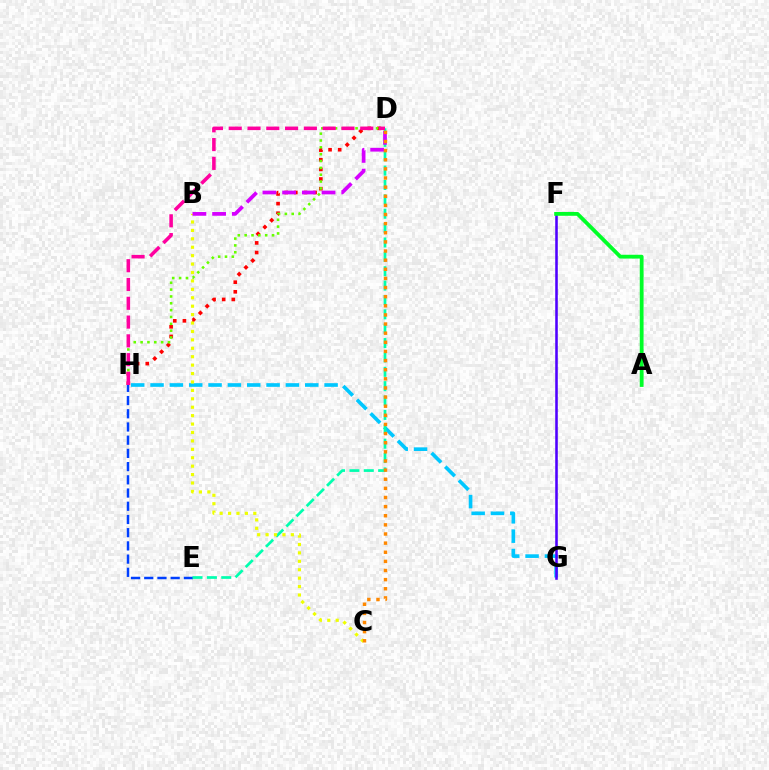{('D', 'H'): [{'color': '#ff0000', 'line_style': 'dotted', 'thickness': 2.62}, {'color': '#66ff00', 'line_style': 'dotted', 'thickness': 1.86}, {'color': '#ff00a0', 'line_style': 'dashed', 'thickness': 2.55}], ('G', 'H'): [{'color': '#00c7ff', 'line_style': 'dashed', 'thickness': 2.63}], ('F', 'G'): [{'color': '#4f00ff', 'line_style': 'solid', 'thickness': 1.84}], ('E', 'H'): [{'color': '#003fff', 'line_style': 'dashed', 'thickness': 1.8}], ('D', 'E'): [{'color': '#00ffaf', 'line_style': 'dashed', 'thickness': 1.95}], ('A', 'F'): [{'color': '#00ff27', 'line_style': 'solid', 'thickness': 2.74}], ('B', 'C'): [{'color': '#eeff00', 'line_style': 'dotted', 'thickness': 2.29}], ('B', 'D'): [{'color': '#d600ff', 'line_style': 'dashed', 'thickness': 2.68}], ('C', 'D'): [{'color': '#ff8800', 'line_style': 'dotted', 'thickness': 2.48}]}